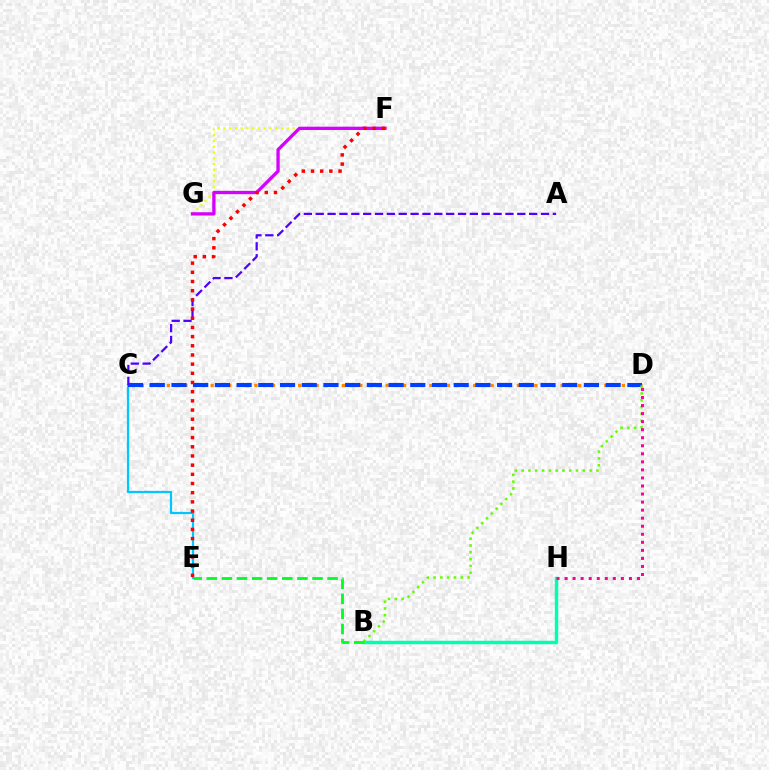{('B', 'H'): [{'color': '#00ffaf', 'line_style': 'solid', 'thickness': 2.49}], ('C', 'D'): [{'color': '#ff8800', 'line_style': 'dotted', 'thickness': 2.38}, {'color': '#003fff', 'line_style': 'dashed', 'thickness': 2.95}], ('C', 'E'): [{'color': '#00c7ff', 'line_style': 'solid', 'thickness': 1.59}], ('F', 'G'): [{'color': '#eeff00', 'line_style': 'dotted', 'thickness': 1.57}, {'color': '#d600ff', 'line_style': 'solid', 'thickness': 2.38}], ('B', 'D'): [{'color': '#66ff00', 'line_style': 'dotted', 'thickness': 1.85}], ('D', 'H'): [{'color': '#ff00a0', 'line_style': 'dotted', 'thickness': 2.19}], ('A', 'C'): [{'color': '#4f00ff', 'line_style': 'dashed', 'thickness': 1.61}], ('B', 'E'): [{'color': '#00ff27', 'line_style': 'dashed', 'thickness': 2.05}], ('E', 'F'): [{'color': '#ff0000', 'line_style': 'dotted', 'thickness': 2.49}]}